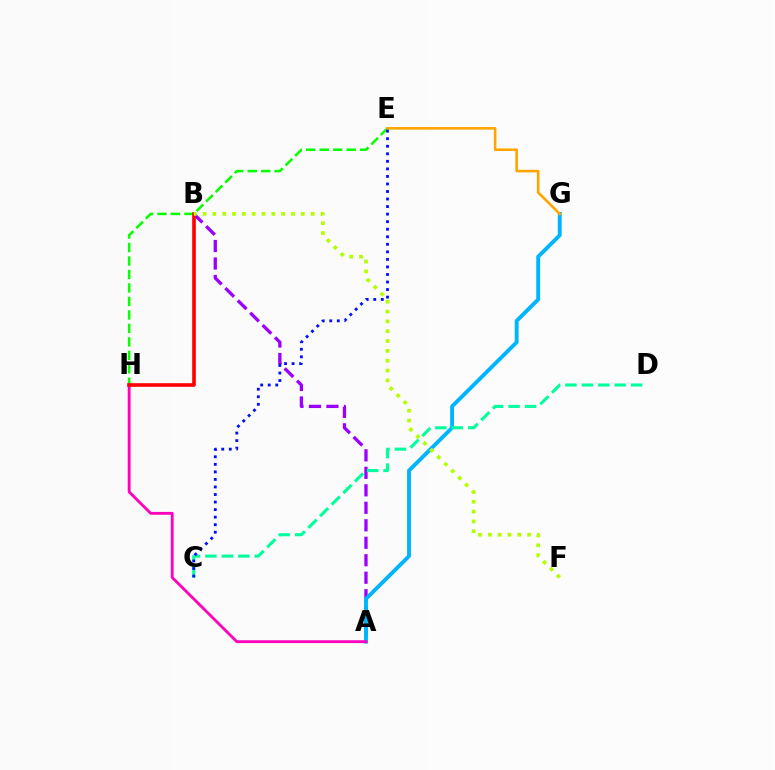{('E', 'H'): [{'color': '#08ff00', 'line_style': 'dashed', 'thickness': 1.83}], ('A', 'B'): [{'color': '#9b00ff', 'line_style': 'dashed', 'thickness': 2.37}], ('A', 'G'): [{'color': '#00b5ff', 'line_style': 'solid', 'thickness': 2.8}], ('C', 'D'): [{'color': '#00ff9d', 'line_style': 'dashed', 'thickness': 2.23}], ('A', 'H'): [{'color': '#ff00bd', 'line_style': 'solid', 'thickness': 2.04}], ('B', 'H'): [{'color': '#ff0000', 'line_style': 'solid', 'thickness': 2.6}], ('E', 'G'): [{'color': '#ffa500', 'line_style': 'solid', 'thickness': 1.88}], ('B', 'F'): [{'color': '#b3ff00', 'line_style': 'dotted', 'thickness': 2.67}], ('C', 'E'): [{'color': '#0010ff', 'line_style': 'dotted', 'thickness': 2.05}]}